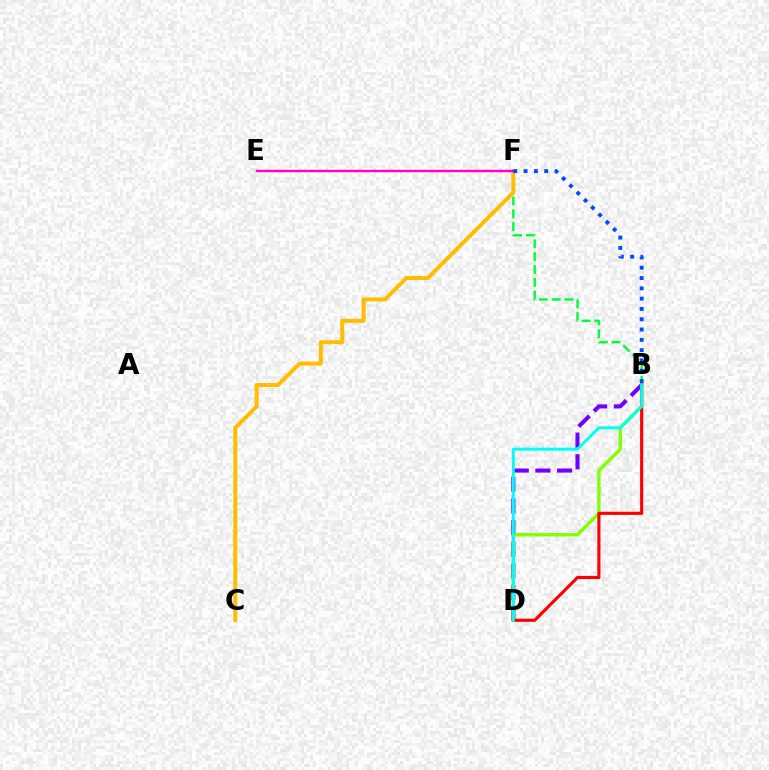{('B', 'D'): [{'color': '#7200ff', 'line_style': 'dashed', 'thickness': 2.94}, {'color': '#84ff00', 'line_style': 'solid', 'thickness': 2.44}, {'color': '#ff0000', 'line_style': 'solid', 'thickness': 2.26}, {'color': '#00fff6', 'line_style': 'solid', 'thickness': 2.12}], ('B', 'F'): [{'color': '#00ff39', 'line_style': 'dashed', 'thickness': 1.74}, {'color': '#004bff', 'line_style': 'dotted', 'thickness': 2.8}], ('C', 'F'): [{'color': '#ffbd00', 'line_style': 'solid', 'thickness': 2.87}], ('E', 'F'): [{'color': '#ff00cf', 'line_style': 'solid', 'thickness': 1.74}]}